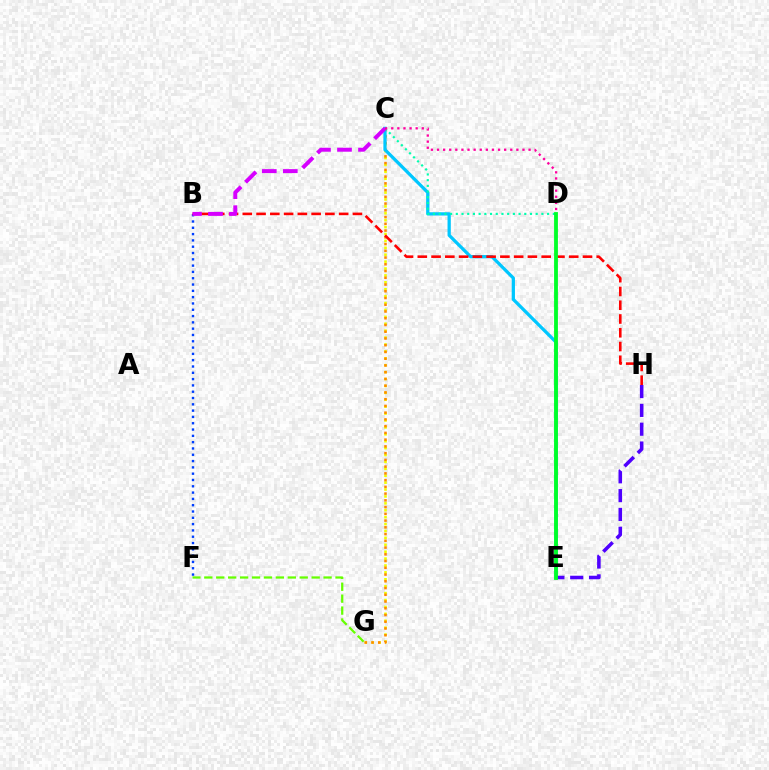{('F', 'G'): [{'color': '#66ff00', 'line_style': 'dashed', 'thickness': 1.62}], ('C', 'G'): [{'color': '#eeff00', 'line_style': 'dotted', 'thickness': 1.88}, {'color': '#ff8800', 'line_style': 'dotted', 'thickness': 1.83}], ('C', 'E'): [{'color': '#00c7ff', 'line_style': 'solid', 'thickness': 2.34}], ('B', 'F'): [{'color': '#003fff', 'line_style': 'dotted', 'thickness': 1.71}], ('C', 'D'): [{'color': '#00ffaf', 'line_style': 'dotted', 'thickness': 1.55}, {'color': '#ff00a0', 'line_style': 'dotted', 'thickness': 1.66}], ('B', 'H'): [{'color': '#ff0000', 'line_style': 'dashed', 'thickness': 1.87}], ('B', 'C'): [{'color': '#d600ff', 'line_style': 'dashed', 'thickness': 2.85}], ('E', 'H'): [{'color': '#4f00ff', 'line_style': 'dashed', 'thickness': 2.56}], ('D', 'E'): [{'color': '#00ff27', 'line_style': 'solid', 'thickness': 2.76}]}